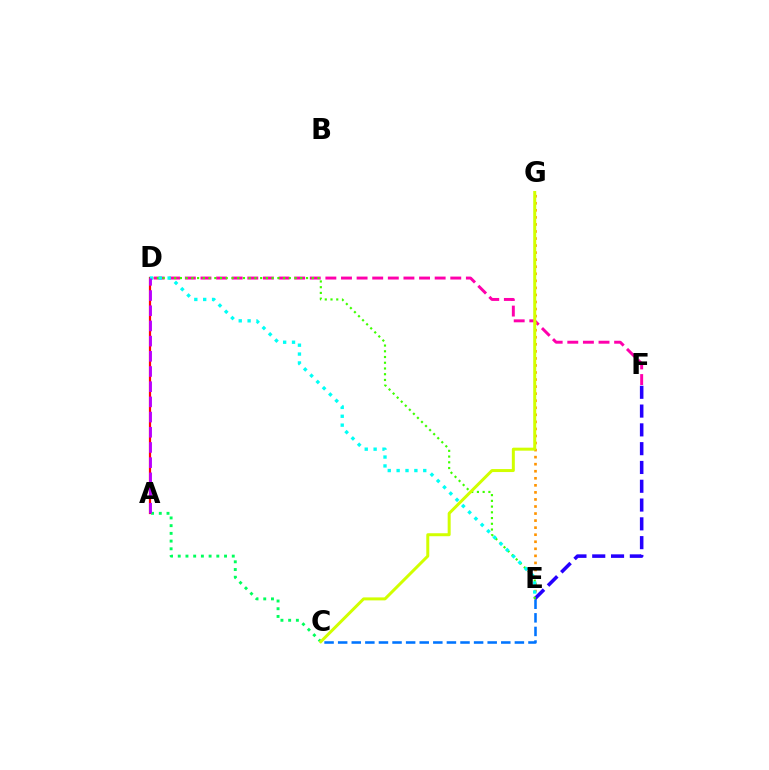{('D', 'F'): [{'color': '#ff00ac', 'line_style': 'dashed', 'thickness': 2.12}], ('A', 'D'): [{'color': '#ff0000', 'line_style': 'solid', 'thickness': 1.6}, {'color': '#b900ff', 'line_style': 'dashed', 'thickness': 2.06}], ('E', 'G'): [{'color': '#ff9400', 'line_style': 'dotted', 'thickness': 1.92}], ('E', 'F'): [{'color': '#2500ff', 'line_style': 'dashed', 'thickness': 2.55}], ('A', 'C'): [{'color': '#00ff5c', 'line_style': 'dotted', 'thickness': 2.1}], ('D', 'E'): [{'color': '#3dff00', 'line_style': 'dotted', 'thickness': 1.56}, {'color': '#00fff6', 'line_style': 'dotted', 'thickness': 2.41}], ('C', 'E'): [{'color': '#0074ff', 'line_style': 'dashed', 'thickness': 1.85}], ('C', 'G'): [{'color': '#d1ff00', 'line_style': 'solid', 'thickness': 2.15}]}